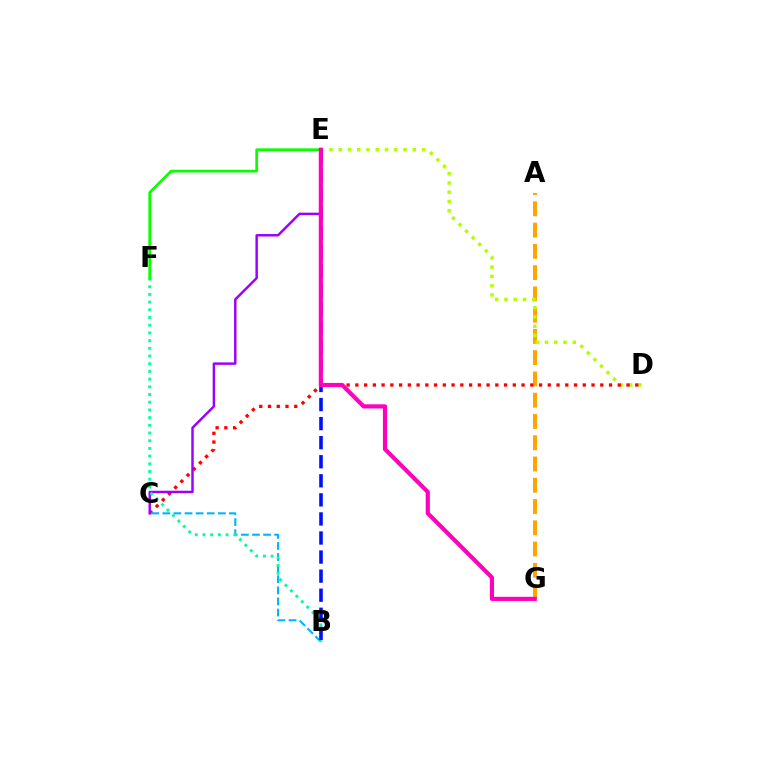{('A', 'G'): [{'color': '#ffa500', 'line_style': 'dashed', 'thickness': 2.89}], ('D', 'E'): [{'color': '#b3ff00', 'line_style': 'dotted', 'thickness': 2.52}], ('C', 'D'): [{'color': '#ff0000', 'line_style': 'dotted', 'thickness': 2.38}], ('C', 'E'): [{'color': '#9b00ff', 'line_style': 'solid', 'thickness': 1.77}], ('B', 'C'): [{'color': '#00b5ff', 'line_style': 'dashed', 'thickness': 1.51}], ('B', 'F'): [{'color': '#00ff9d', 'line_style': 'dotted', 'thickness': 2.09}], ('B', 'E'): [{'color': '#0010ff', 'line_style': 'dashed', 'thickness': 2.59}], ('E', 'F'): [{'color': '#08ff00', 'line_style': 'solid', 'thickness': 1.96}], ('E', 'G'): [{'color': '#ff00bd', 'line_style': 'solid', 'thickness': 2.99}]}